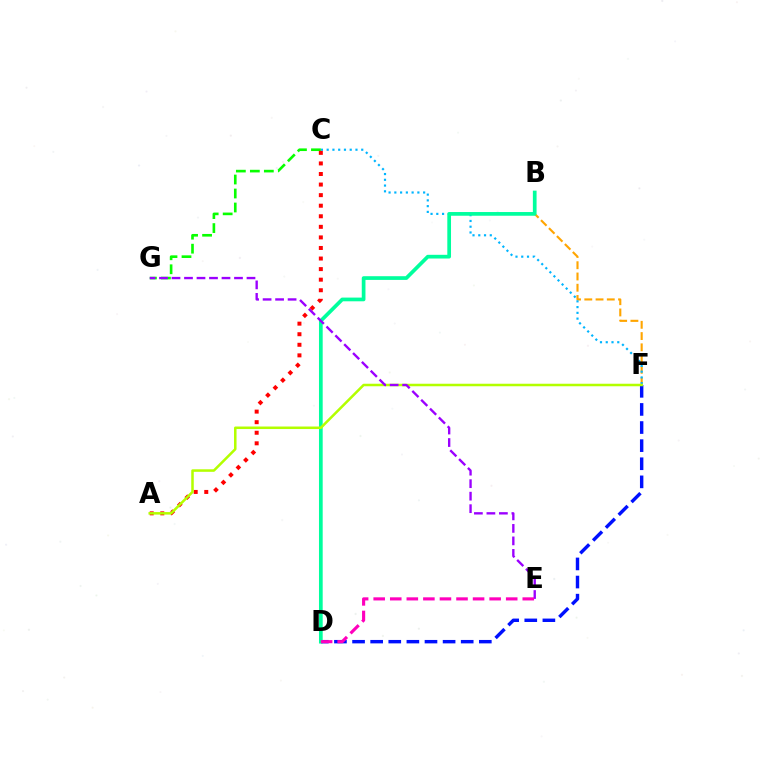{('B', 'F'): [{'color': '#ffa500', 'line_style': 'dashed', 'thickness': 1.53}], ('D', 'F'): [{'color': '#0010ff', 'line_style': 'dashed', 'thickness': 2.46}], ('C', 'F'): [{'color': '#00b5ff', 'line_style': 'dotted', 'thickness': 1.56}], ('C', 'G'): [{'color': '#08ff00', 'line_style': 'dashed', 'thickness': 1.9}], ('A', 'C'): [{'color': '#ff0000', 'line_style': 'dotted', 'thickness': 2.87}], ('B', 'D'): [{'color': '#00ff9d', 'line_style': 'solid', 'thickness': 2.67}], ('A', 'F'): [{'color': '#b3ff00', 'line_style': 'solid', 'thickness': 1.82}], ('E', 'G'): [{'color': '#9b00ff', 'line_style': 'dashed', 'thickness': 1.7}], ('D', 'E'): [{'color': '#ff00bd', 'line_style': 'dashed', 'thickness': 2.25}]}